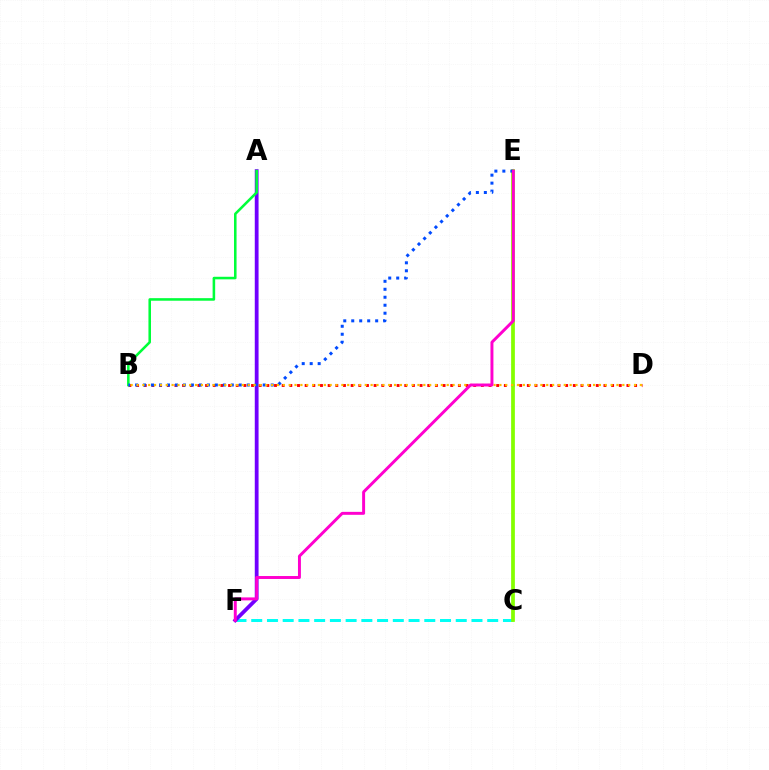{('C', 'F'): [{'color': '#00fff6', 'line_style': 'dashed', 'thickness': 2.14}], ('A', 'F'): [{'color': '#7200ff', 'line_style': 'solid', 'thickness': 2.73}], ('B', 'D'): [{'color': '#ff0000', 'line_style': 'dotted', 'thickness': 2.08}, {'color': '#ffbd00', 'line_style': 'dotted', 'thickness': 1.59}], ('C', 'E'): [{'color': '#84ff00', 'line_style': 'solid', 'thickness': 2.69}], ('A', 'B'): [{'color': '#00ff39', 'line_style': 'solid', 'thickness': 1.84}], ('B', 'E'): [{'color': '#004bff', 'line_style': 'dotted', 'thickness': 2.17}], ('E', 'F'): [{'color': '#ff00cf', 'line_style': 'solid', 'thickness': 2.13}]}